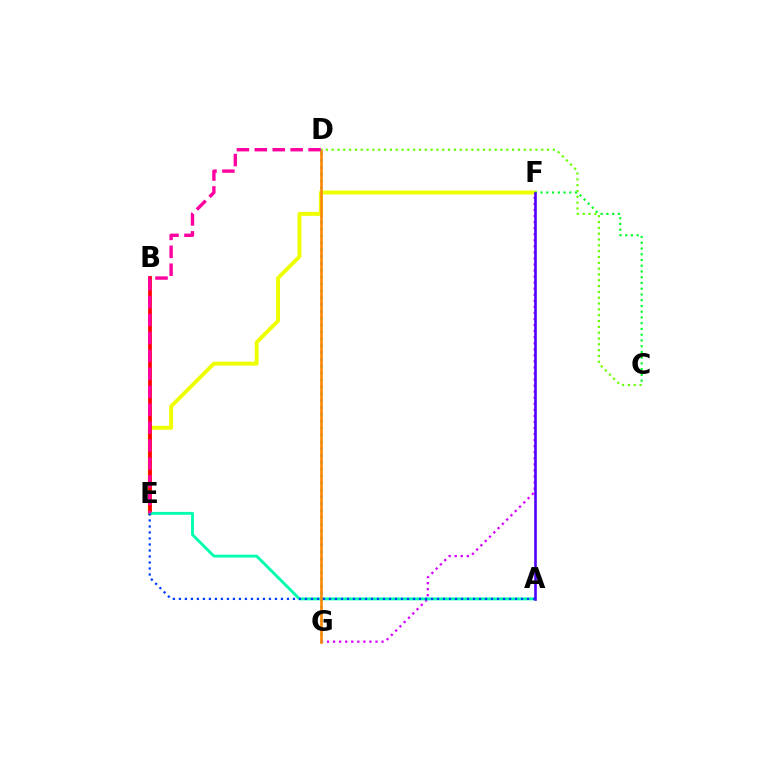{('D', 'G'): [{'color': '#00c7ff', 'line_style': 'dotted', 'thickness': 1.87}, {'color': '#ff8800', 'line_style': 'solid', 'thickness': 1.89}], ('F', 'G'): [{'color': '#d600ff', 'line_style': 'dotted', 'thickness': 1.65}], ('E', 'F'): [{'color': '#eeff00', 'line_style': 'solid', 'thickness': 2.81}], ('B', 'E'): [{'color': '#ff0000', 'line_style': 'solid', 'thickness': 2.68}], ('A', 'E'): [{'color': '#00ffaf', 'line_style': 'solid', 'thickness': 2.07}, {'color': '#003fff', 'line_style': 'dotted', 'thickness': 1.63}], ('C', 'F'): [{'color': '#00ff27', 'line_style': 'dotted', 'thickness': 1.56}], ('A', 'F'): [{'color': '#4f00ff', 'line_style': 'solid', 'thickness': 1.87}], ('C', 'D'): [{'color': '#66ff00', 'line_style': 'dotted', 'thickness': 1.58}], ('D', 'E'): [{'color': '#ff00a0', 'line_style': 'dashed', 'thickness': 2.44}]}